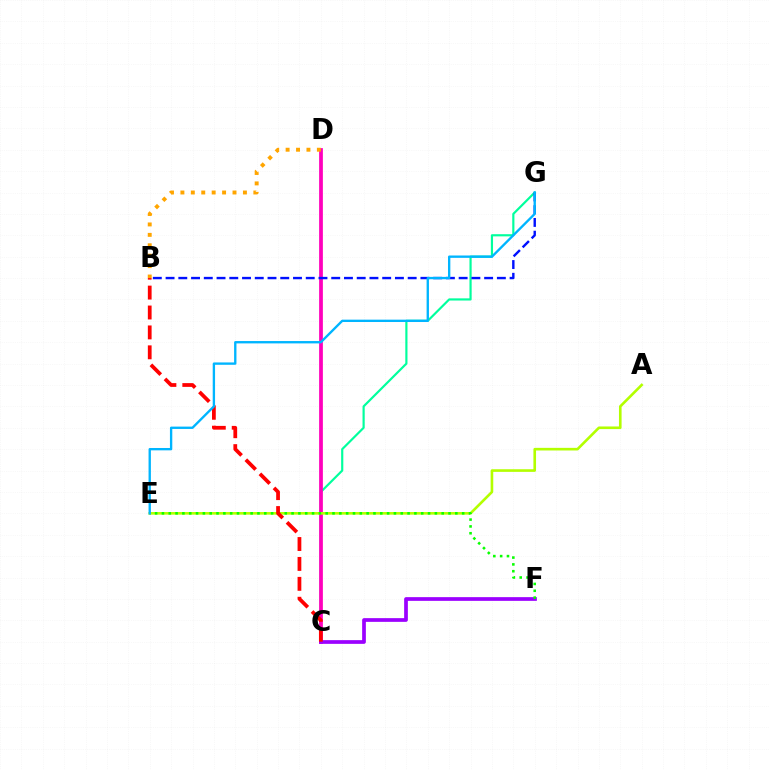{('C', 'G'): [{'color': '#00ff9d', 'line_style': 'solid', 'thickness': 1.57}], ('C', 'D'): [{'color': '#ff00bd', 'line_style': 'solid', 'thickness': 2.7}], ('A', 'E'): [{'color': '#b3ff00', 'line_style': 'solid', 'thickness': 1.89}], ('B', 'G'): [{'color': '#0010ff', 'line_style': 'dashed', 'thickness': 1.73}], ('C', 'F'): [{'color': '#9b00ff', 'line_style': 'solid', 'thickness': 2.67}], ('E', 'F'): [{'color': '#08ff00', 'line_style': 'dotted', 'thickness': 1.85}], ('B', 'C'): [{'color': '#ff0000', 'line_style': 'dashed', 'thickness': 2.71}], ('B', 'D'): [{'color': '#ffa500', 'line_style': 'dotted', 'thickness': 2.83}], ('E', 'G'): [{'color': '#00b5ff', 'line_style': 'solid', 'thickness': 1.69}]}